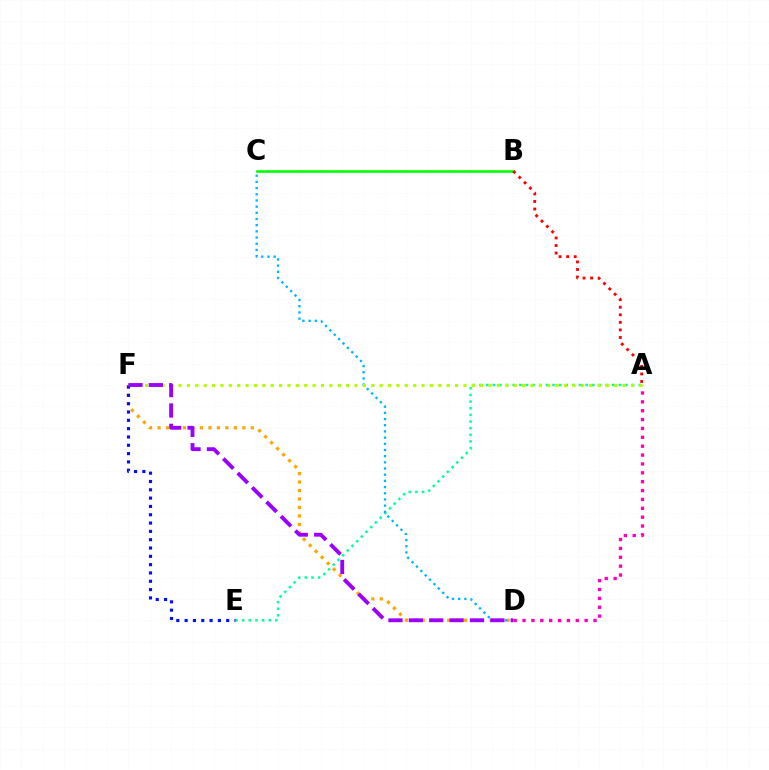{('A', 'E'): [{'color': '#00ff9d', 'line_style': 'dotted', 'thickness': 1.8}], ('A', 'D'): [{'color': '#ff00bd', 'line_style': 'dotted', 'thickness': 2.41}], ('D', 'F'): [{'color': '#ffa500', 'line_style': 'dotted', 'thickness': 2.3}, {'color': '#9b00ff', 'line_style': 'dashed', 'thickness': 2.77}], ('C', 'D'): [{'color': '#00b5ff', 'line_style': 'dotted', 'thickness': 1.68}], ('A', 'F'): [{'color': '#b3ff00', 'line_style': 'dotted', 'thickness': 2.28}], ('E', 'F'): [{'color': '#0010ff', 'line_style': 'dotted', 'thickness': 2.26}], ('B', 'C'): [{'color': '#08ff00', 'line_style': 'solid', 'thickness': 1.92}], ('A', 'B'): [{'color': '#ff0000', 'line_style': 'dotted', 'thickness': 2.05}]}